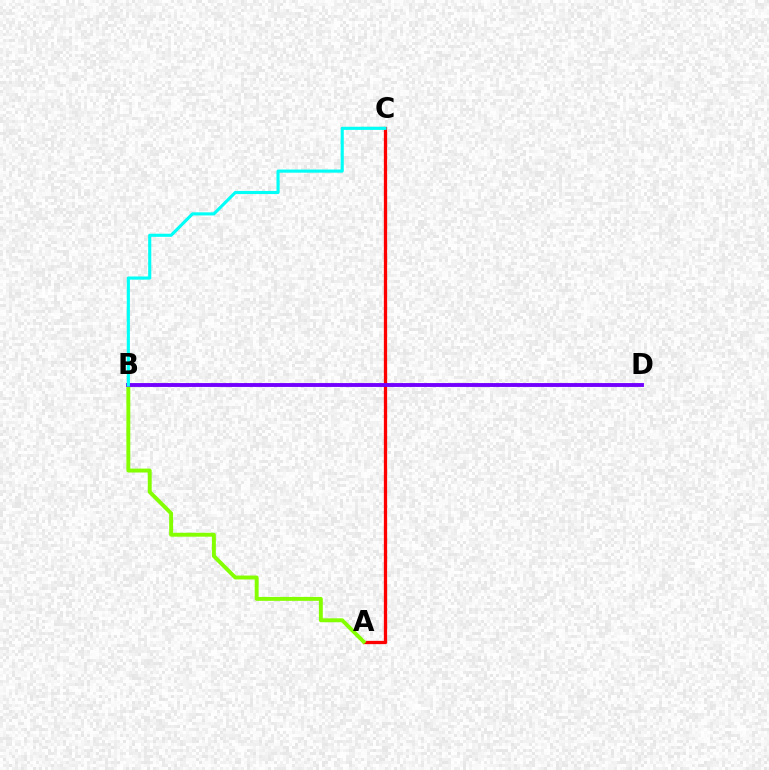{('A', 'C'): [{'color': '#ff0000', 'line_style': 'solid', 'thickness': 2.36}], ('A', 'B'): [{'color': '#84ff00', 'line_style': 'solid', 'thickness': 2.82}], ('B', 'D'): [{'color': '#7200ff', 'line_style': 'solid', 'thickness': 2.78}], ('B', 'C'): [{'color': '#00fff6', 'line_style': 'solid', 'thickness': 2.25}]}